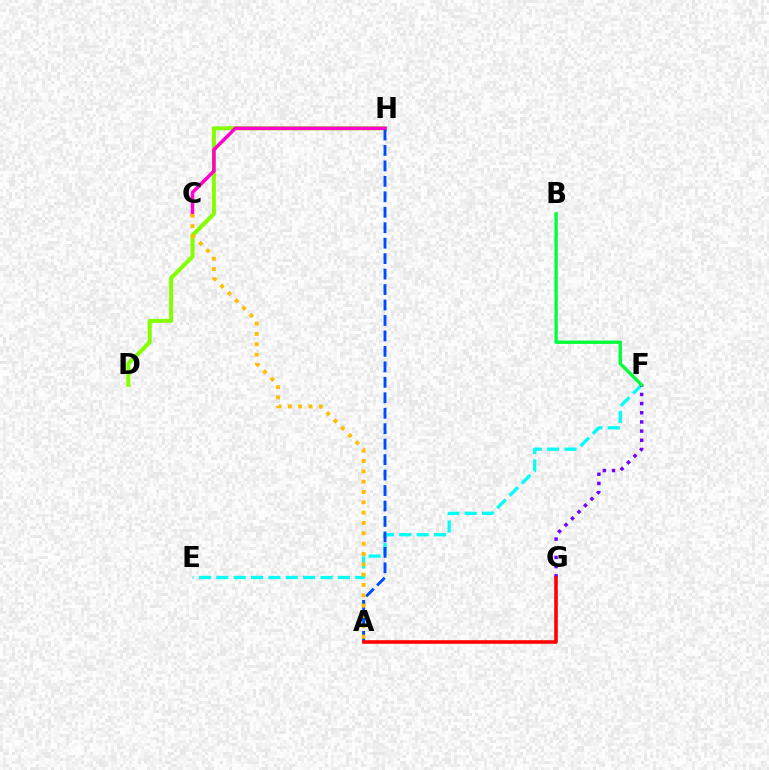{('E', 'F'): [{'color': '#00fff6', 'line_style': 'dashed', 'thickness': 2.36}], ('D', 'H'): [{'color': '#84ff00', 'line_style': 'solid', 'thickness': 2.89}], ('C', 'H'): [{'color': '#ff00cf', 'line_style': 'solid', 'thickness': 2.51}], ('A', 'H'): [{'color': '#004bff', 'line_style': 'dashed', 'thickness': 2.1}], ('F', 'G'): [{'color': '#7200ff', 'line_style': 'dotted', 'thickness': 2.49}], ('A', 'G'): [{'color': '#ff0000', 'line_style': 'solid', 'thickness': 2.59}], ('A', 'C'): [{'color': '#ffbd00', 'line_style': 'dotted', 'thickness': 2.81}], ('B', 'F'): [{'color': '#00ff39', 'line_style': 'solid', 'thickness': 2.4}]}